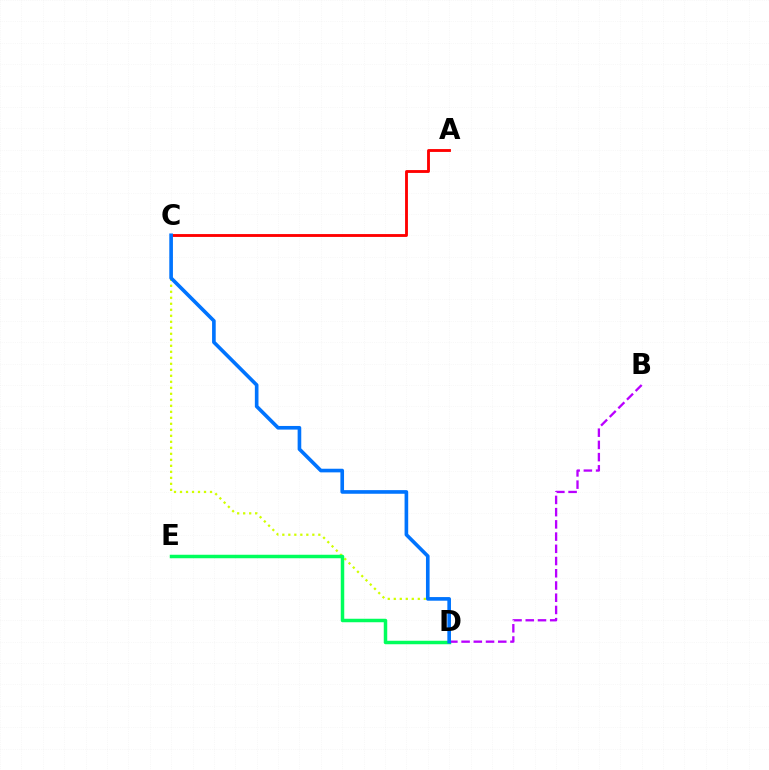{('C', 'D'): [{'color': '#d1ff00', 'line_style': 'dotted', 'thickness': 1.63}, {'color': '#0074ff', 'line_style': 'solid', 'thickness': 2.62}], ('D', 'E'): [{'color': '#00ff5c', 'line_style': 'solid', 'thickness': 2.51}], ('A', 'C'): [{'color': '#ff0000', 'line_style': 'solid', 'thickness': 2.05}], ('B', 'D'): [{'color': '#b900ff', 'line_style': 'dashed', 'thickness': 1.66}]}